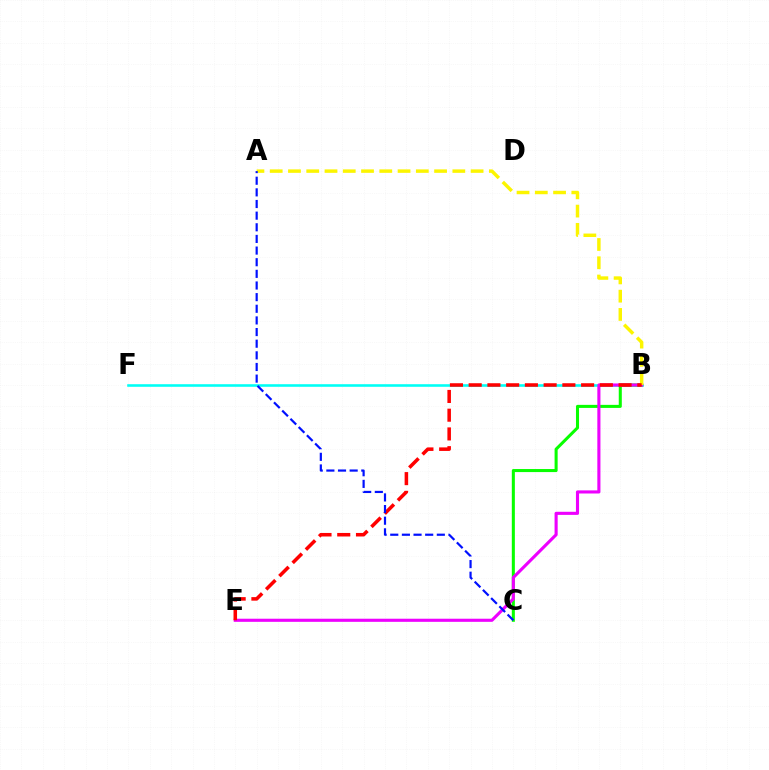{('B', 'F'): [{'color': '#00fff6', 'line_style': 'solid', 'thickness': 1.86}], ('B', 'C'): [{'color': '#08ff00', 'line_style': 'solid', 'thickness': 2.19}], ('B', 'E'): [{'color': '#ee00ff', 'line_style': 'solid', 'thickness': 2.24}, {'color': '#ff0000', 'line_style': 'dashed', 'thickness': 2.55}], ('A', 'B'): [{'color': '#fcf500', 'line_style': 'dashed', 'thickness': 2.48}], ('A', 'C'): [{'color': '#0010ff', 'line_style': 'dashed', 'thickness': 1.58}]}